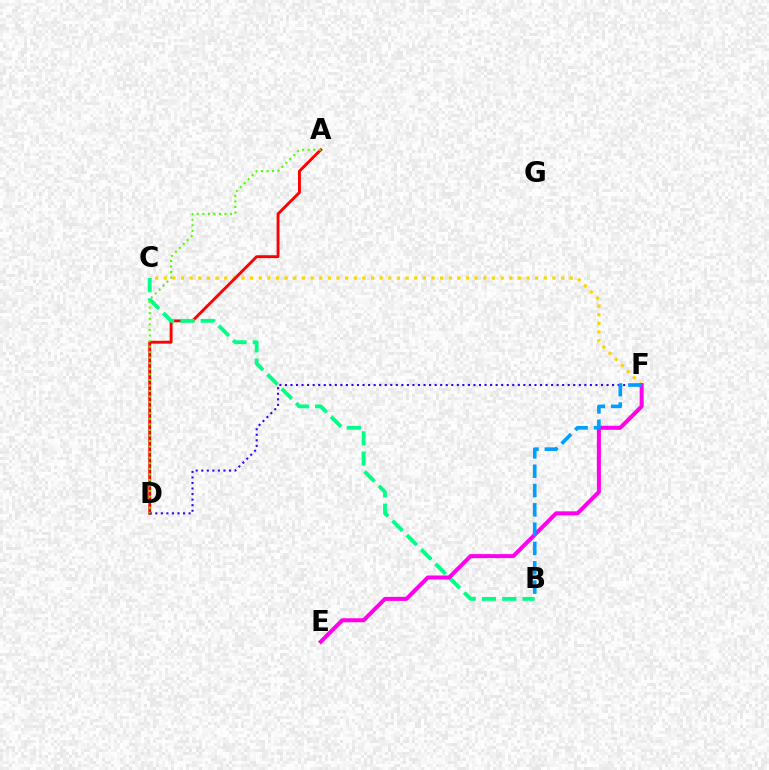{('C', 'F'): [{'color': '#ffd500', 'line_style': 'dotted', 'thickness': 2.35}], ('A', 'D'): [{'color': '#ff0000', 'line_style': 'solid', 'thickness': 2.07}, {'color': '#4fff00', 'line_style': 'dotted', 'thickness': 1.51}], ('D', 'F'): [{'color': '#3700ff', 'line_style': 'dotted', 'thickness': 1.51}], ('B', 'C'): [{'color': '#00ff86', 'line_style': 'dashed', 'thickness': 2.76}], ('E', 'F'): [{'color': '#ff00ed', 'line_style': 'solid', 'thickness': 2.88}], ('B', 'F'): [{'color': '#009eff', 'line_style': 'dashed', 'thickness': 2.62}]}